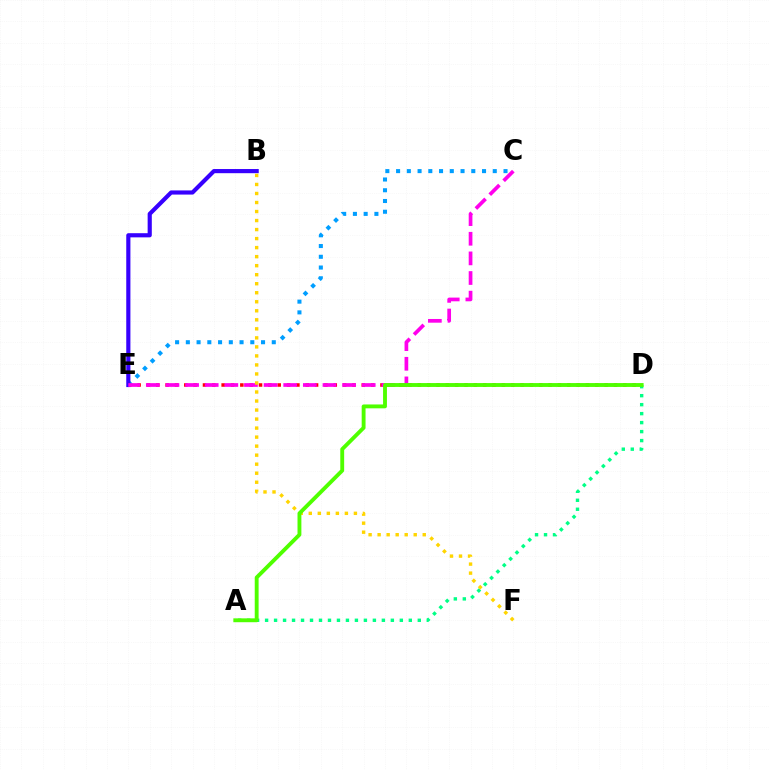{('D', 'E'): [{'color': '#ff0000', 'line_style': 'dotted', 'thickness': 2.54}], ('C', 'E'): [{'color': '#009eff', 'line_style': 'dotted', 'thickness': 2.92}, {'color': '#ff00ed', 'line_style': 'dashed', 'thickness': 2.67}], ('B', 'E'): [{'color': '#3700ff', 'line_style': 'solid', 'thickness': 2.99}], ('A', 'D'): [{'color': '#00ff86', 'line_style': 'dotted', 'thickness': 2.44}, {'color': '#4fff00', 'line_style': 'solid', 'thickness': 2.78}], ('B', 'F'): [{'color': '#ffd500', 'line_style': 'dotted', 'thickness': 2.45}]}